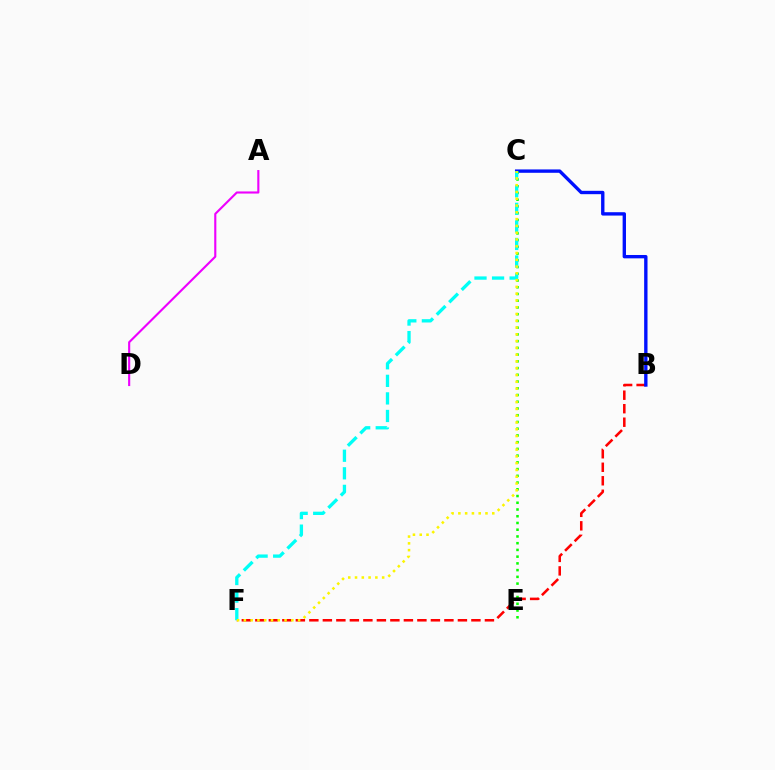{('B', 'F'): [{'color': '#ff0000', 'line_style': 'dashed', 'thickness': 1.83}], ('B', 'C'): [{'color': '#0010ff', 'line_style': 'solid', 'thickness': 2.42}], ('C', 'E'): [{'color': '#08ff00', 'line_style': 'dotted', 'thickness': 1.83}], ('C', 'F'): [{'color': '#00fff6', 'line_style': 'dashed', 'thickness': 2.39}, {'color': '#fcf500', 'line_style': 'dotted', 'thickness': 1.84}], ('A', 'D'): [{'color': '#ee00ff', 'line_style': 'solid', 'thickness': 1.53}]}